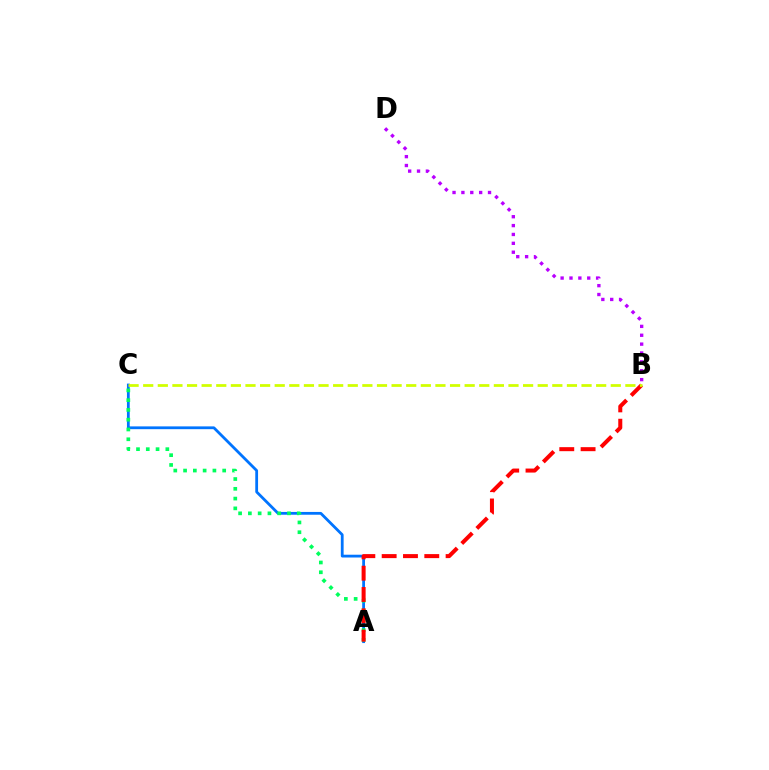{('B', 'D'): [{'color': '#b900ff', 'line_style': 'dotted', 'thickness': 2.41}], ('A', 'C'): [{'color': '#0074ff', 'line_style': 'solid', 'thickness': 2.01}, {'color': '#00ff5c', 'line_style': 'dotted', 'thickness': 2.66}], ('A', 'B'): [{'color': '#ff0000', 'line_style': 'dashed', 'thickness': 2.9}], ('B', 'C'): [{'color': '#d1ff00', 'line_style': 'dashed', 'thickness': 1.98}]}